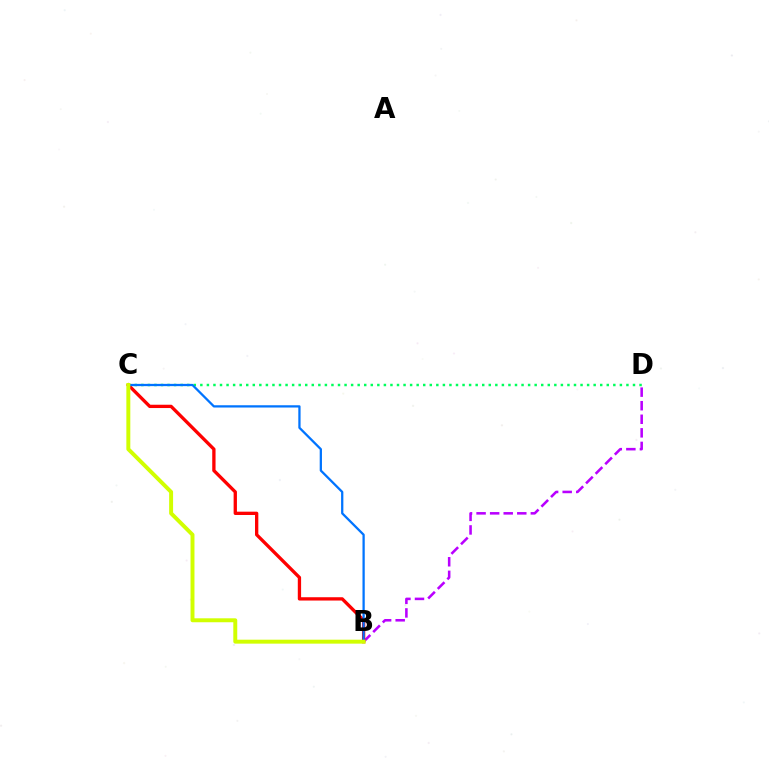{('B', 'D'): [{'color': '#b900ff', 'line_style': 'dashed', 'thickness': 1.84}], ('B', 'C'): [{'color': '#ff0000', 'line_style': 'solid', 'thickness': 2.38}, {'color': '#0074ff', 'line_style': 'solid', 'thickness': 1.63}, {'color': '#d1ff00', 'line_style': 'solid', 'thickness': 2.84}], ('C', 'D'): [{'color': '#00ff5c', 'line_style': 'dotted', 'thickness': 1.78}]}